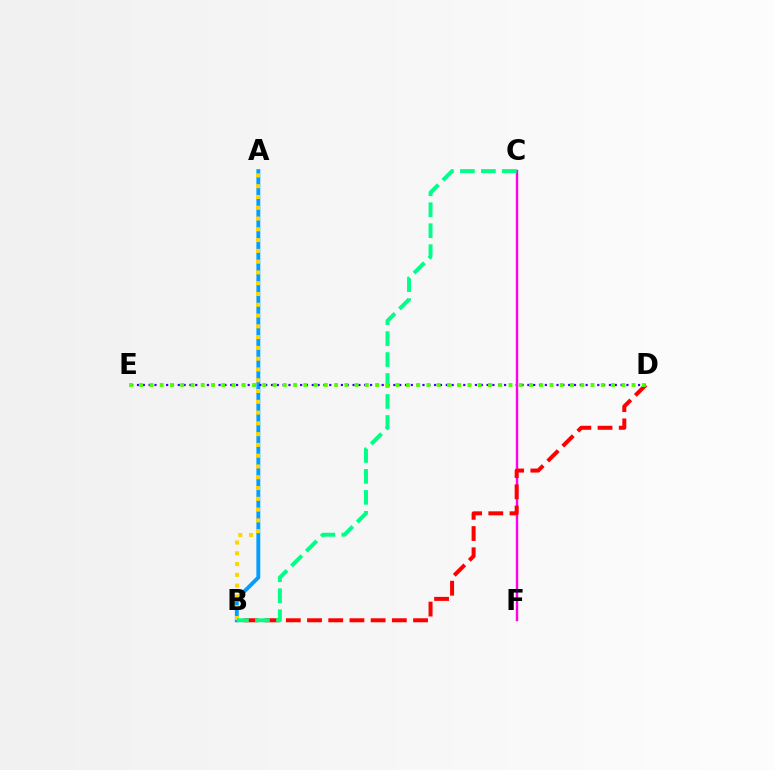{('A', 'B'): [{'color': '#009eff', 'line_style': 'solid', 'thickness': 2.79}, {'color': '#ffd500', 'line_style': 'dotted', 'thickness': 2.93}], ('D', 'E'): [{'color': '#3700ff', 'line_style': 'dotted', 'thickness': 1.58}, {'color': '#4fff00', 'line_style': 'dotted', 'thickness': 2.79}], ('C', 'F'): [{'color': '#ff00ed', 'line_style': 'solid', 'thickness': 1.74}], ('B', 'D'): [{'color': '#ff0000', 'line_style': 'dashed', 'thickness': 2.88}], ('B', 'C'): [{'color': '#00ff86', 'line_style': 'dashed', 'thickness': 2.85}]}